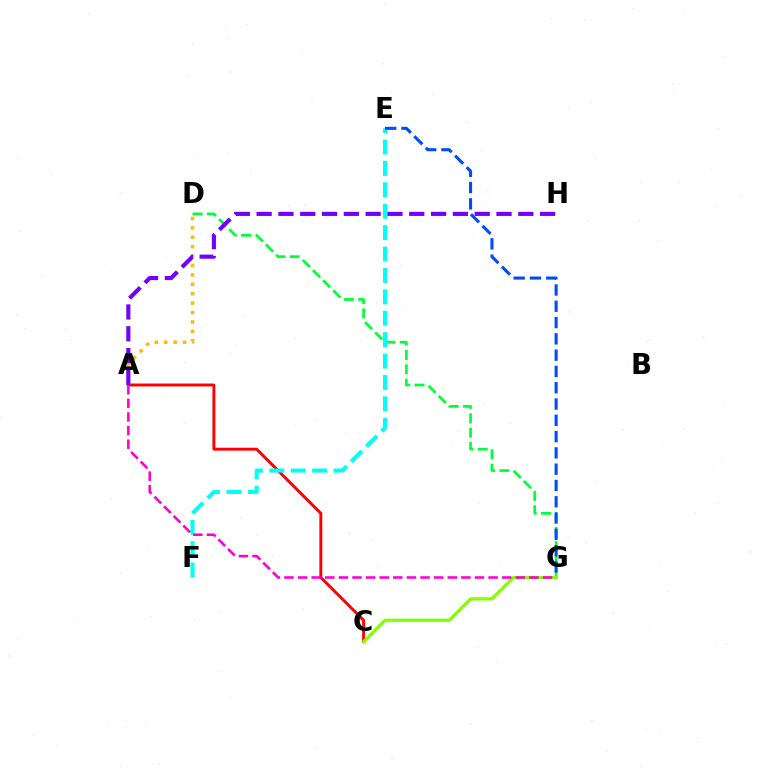{('D', 'G'): [{'color': '#00ff39', 'line_style': 'dashed', 'thickness': 1.95}], ('A', 'C'): [{'color': '#ff0000', 'line_style': 'solid', 'thickness': 2.11}], ('E', 'F'): [{'color': '#00fff6', 'line_style': 'dashed', 'thickness': 2.91}], ('C', 'G'): [{'color': '#84ff00', 'line_style': 'solid', 'thickness': 2.29}], ('E', 'G'): [{'color': '#004bff', 'line_style': 'dashed', 'thickness': 2.21}], ('A', 'G'): [{'color': '#ff00cf', 'line_style': 'dashed', 'thickness': 1.85}], ('A', 'D'): [{'color': '#ffbd00', 'line_style': 'dotted', 'thickness': 2.56}], ('A', 'H'): [{'color': '#7200ff', 'line_style': 'dashed', 'thickness': 2.96}]}